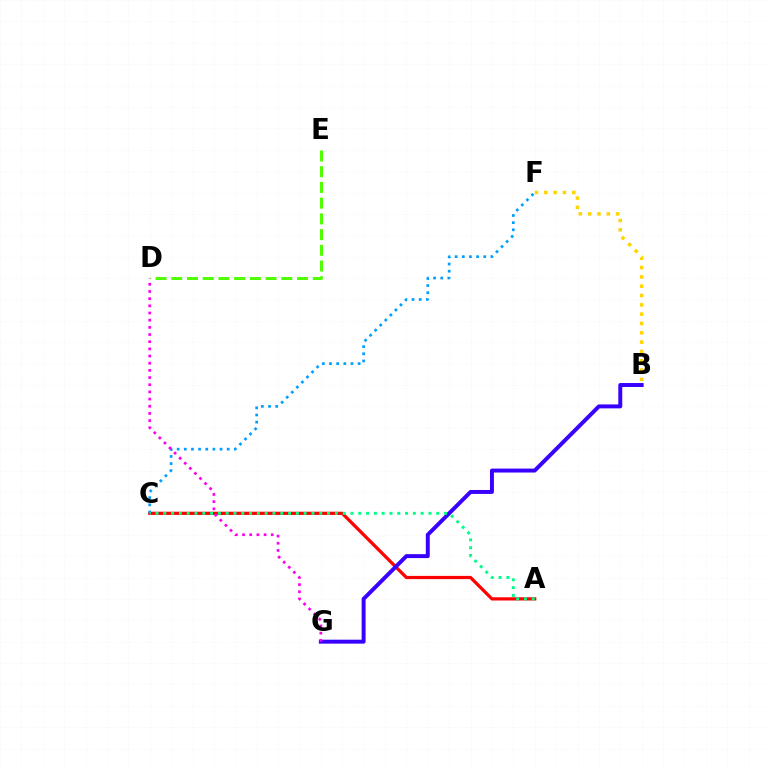{('A', 'C'): [{'color': '#ff0000', 'line_style': 'solid', 'thickness': 2.32}, {'color': '#00ff86', 'line_style': 'dotted', 'thickness': 2.12}], ('B', 'F'): [{'color': '#ffd500', 'line_style': 'dotted', 'thickness': 2.53}], ('C', 'F'): [{'color': '#009eff', 'line_style': 'dotted', 'thickness': 1.94}], ('B', 'G'): [{'color': '#3700ff', 'line_style': 'solid', 'thickness': 2.84}], ('D', 'G'): [{'color': '#ff00ed', 'line_style': 'dotted', 'thickness': 1.95}], ('D', 'E'): [{'color': '#4fff00', 'line_style': 'dashed', 'thickness': 2.14}]}